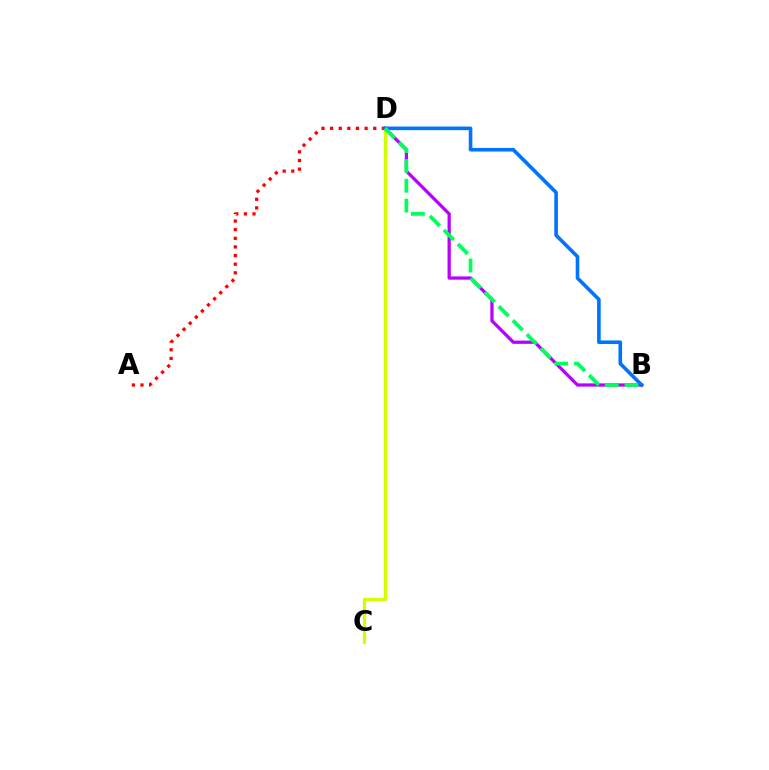{('C', 'D'): [{'color': '#d1ff00', 'line_style': 'solid', 'thickness': 2.36}], ('A', 'D'): [{'color': '#ff0000', 'line_style': 'dotted', 'thickness': 2.34}], ('B', 'D'): [{'color': '#b900ff', 'line_style': 'solid', 'thickness': 2.34}, {'color': '#0074ff', 'line_style': 'solid', 'thickness': 2.6}, {'color': '#00ff5c', 'line_style': 'dashed', 'thickness': 2.69}]}